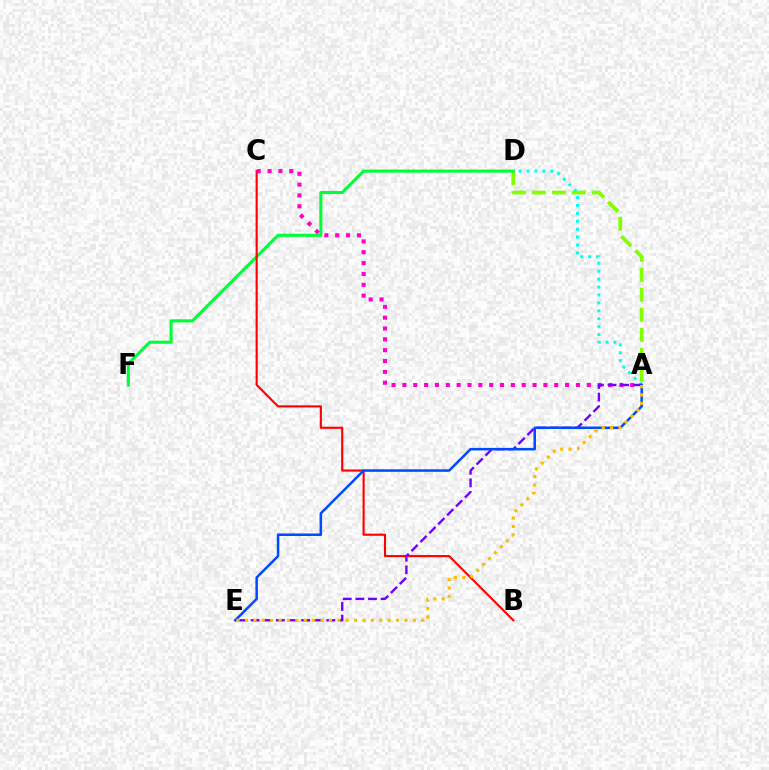{('A', 'D'): [{'color': '#84ff00', 'line_style': 'dashed', 'thickness': 2.72}, {'color': '#00fff6', 'line_style': 'dotted', 'thickness': 2.15}], ('D', 'F'): [{'color': '#00ff39', 'line_style': 'solid', 'thickness': 2.23}], ('B', 'C'): [{'color': '#ff0000', 'line_style': 'solid', 'thickness': 1.53}], ('A', 'C'): [{'color': '#ff00cf', 'line_style': 'dotted', 'thickness': 2.95}], ('A', 'E'): [{'color': '#7200ff', 'line_style': 'dashed', 'thickness': 1.71}, {'color': '#004bff', 'line_style': 'solid', 'thickness': 1.82}, {'color': '#ffbd00', 'line_style': 'dotted', 'thickness': 2.28}]}